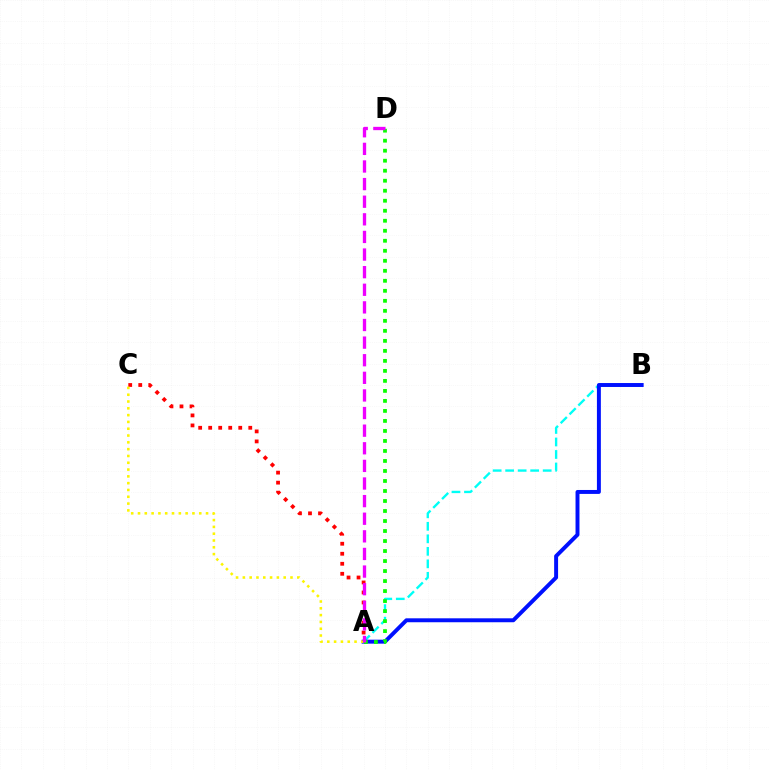{('A', 'B'): [{'color': '#00fff6', 'line_style': 'dashed', 'thickness': 1.7}, {'color': '#0010ff', 'line_style': 'solid', 'thickness': 2.84}], ('A', 'C'): [{'color': '#ff0000', 'line_style': 'dotted', 'thickness': 2.72}, {'color': '#fcf500', 'line_style': 'dotted', 'thickness': 1.85}], ('A', 'D'): [{'color': '#08ff00', 'line_style': 'dotted', 'thickness': 2.72}, {'color': '#ee00ff', 'line_style': 'dashed', 'thickness': 2.39}]}